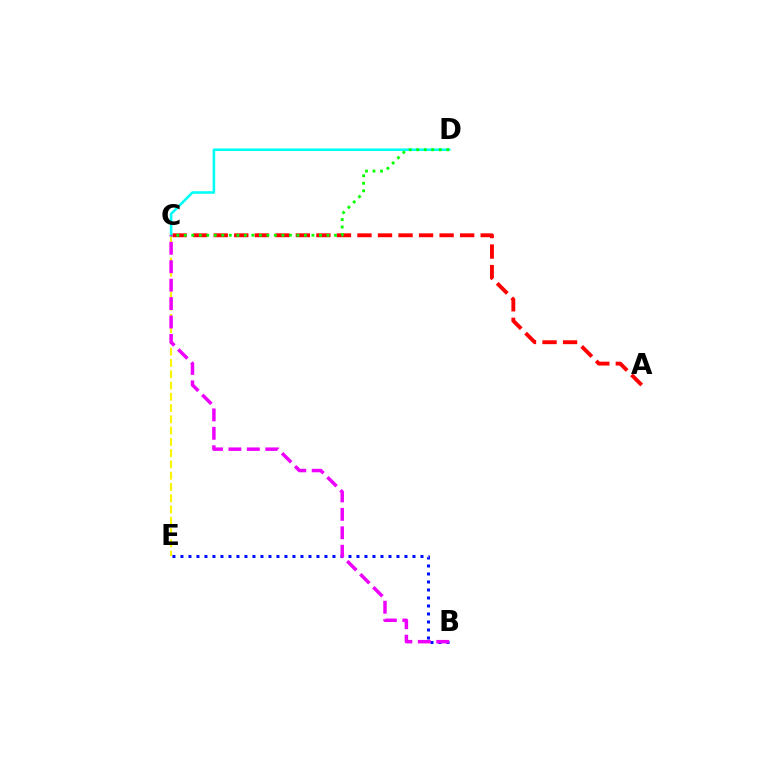{('A', 'C'): [{'color': '#ff0000', 'line_style': 'dashed', 'thickness': 2.79}], ('C', 'E'): [{'color': '#fcf500', 'line_style': 'dashed', 'thickness': 1.53}], ('B', 'E'): [{'color': '#0010ff', 'line_style': 'dotted', 'thickness': 2.17}], ('C', 'D'): [{'color': '#00fff6', 'line_style': 'solid', 'thickness': 1.85}, {'color': '#08ff00', 'line_style': 'dotted', 'thickness': 2.04}], ('B', 'C'): [{'color': '#ee00ff', 'line_style': 'dashed', 'thickness': 2.5}]}